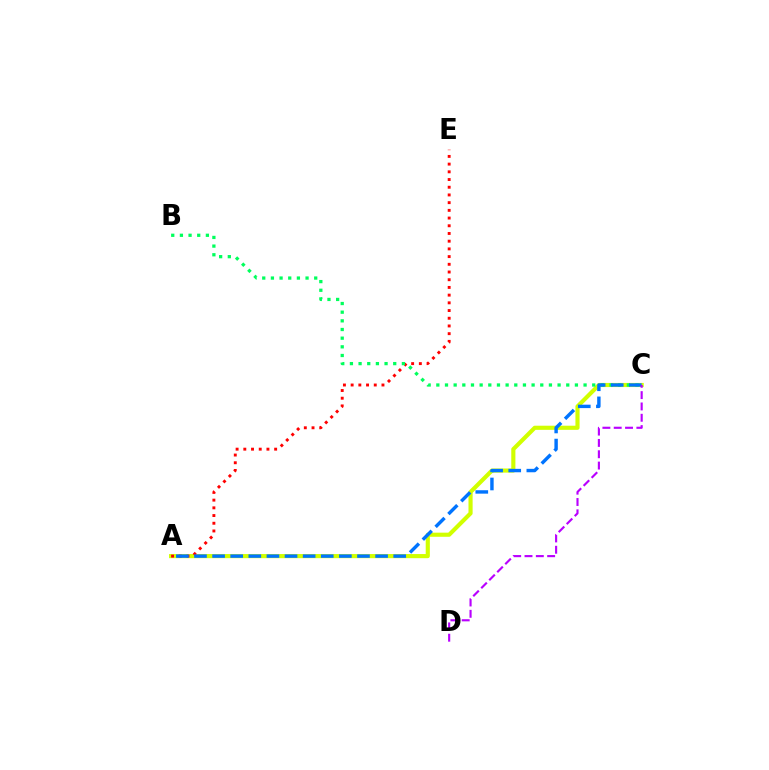{('A', 'C'): [{'color': '#d1ff00', 'line_style': 'solid', 'thickness': 2.98}, {'color': '#0074ff', 'line_style': 'dashed', 'thickness': 2.46}], ('A', 'E'): [{'color': '#ff0000', 'line_style': 'dotted', 'thickness': 2.09}], ('B', 'C'): [{'color': '#00ff5c', 'line_style': 'dotted', 'thickness': 2.35}], ('C', 'D'): [{'color': '#b900ff', 'line_style': 'dashed', 'thickness': 1.54}]}